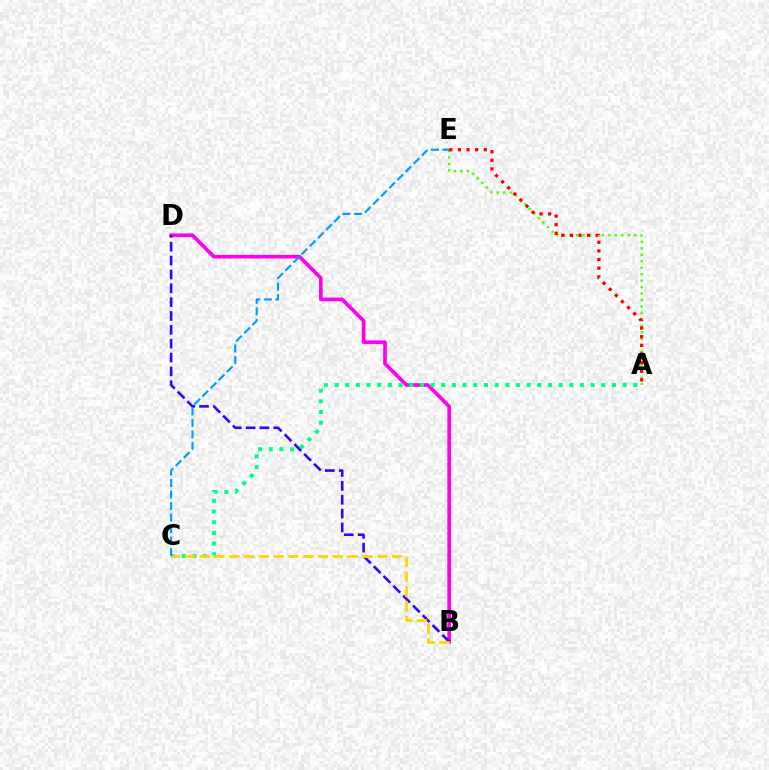{('B', 'D'): [{'color': '#ff00ed', 'line_style': 'solid', 'thickness': 2.64}, {'color': '#3700ff', 'line_style': 'dashed', 'thickness': 1.88}], ('A', 'E'): [{'color': '#4fff00', 'line_style': 'dotted', 'thickness': 1.76}, {'color': '#ff0000', 'line_style': 'dotted', 'thickness': 2.34}], ('A', 'C'): [{'color': '#00ff86', 'line_style': 'dotted', 'thickness': 2.9}], ('B', 'C'): [{'color': '#ffd500', 'line_style': 'dashed', 'thickness': 2.01}], ('C', 'E'): [{'color': '#009eff', 'line_style': 'dashed', 'thickness': 1.56}]}